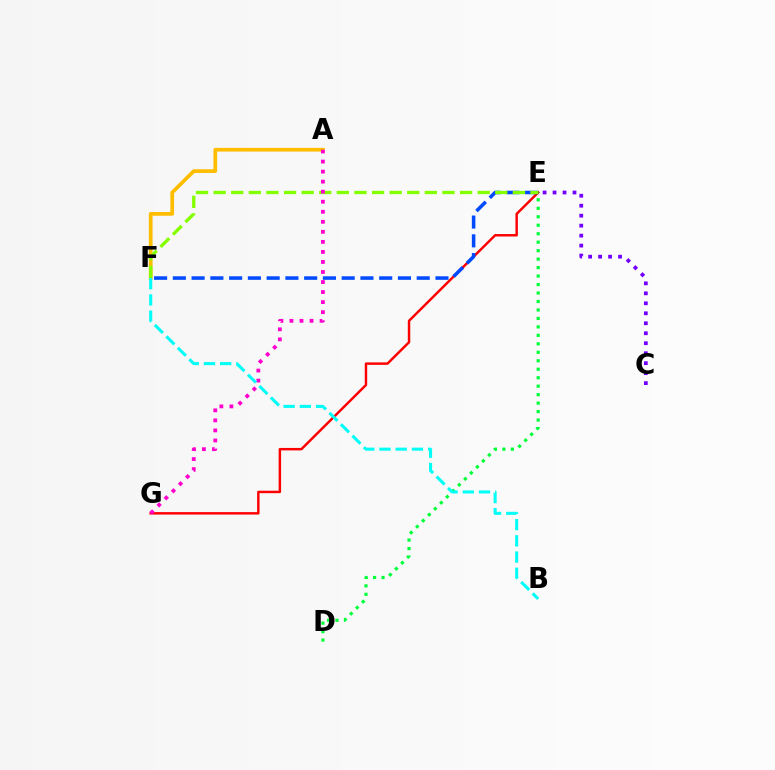{('C', 'E'): [{'color': '#7200ff', 'line_style': 'dotted', 'thickness': 2.71}], ('E', 'G'): [{'color': '#ff0000', 'line_style': 'solid', 'thickness': 1.77}], ('D', 'E'): [{'color': '#00ff39', 'line_style': 'dotted', 'thickness': 2.3}], ('E', 'F'): [{'color': '#004bff', 'line_style': 'dashed', 'thickness': 2.55}, {'color': '#84ff00', 'line_style': 'dashed', 'thickness': 2.39}], ('A', 'F'): [{'color': '#ffbd00', 'line_style': 'solid', 'thickness': 2.68}], ('A', 'G'): [{'color': '#ff00cf', 'line_style': 'dotted', 'thickness': 2.73}], ('B', 'F'): [{'color': '#00fff6', 'line_style': 'dashed', 'thickness': 2.2}]}